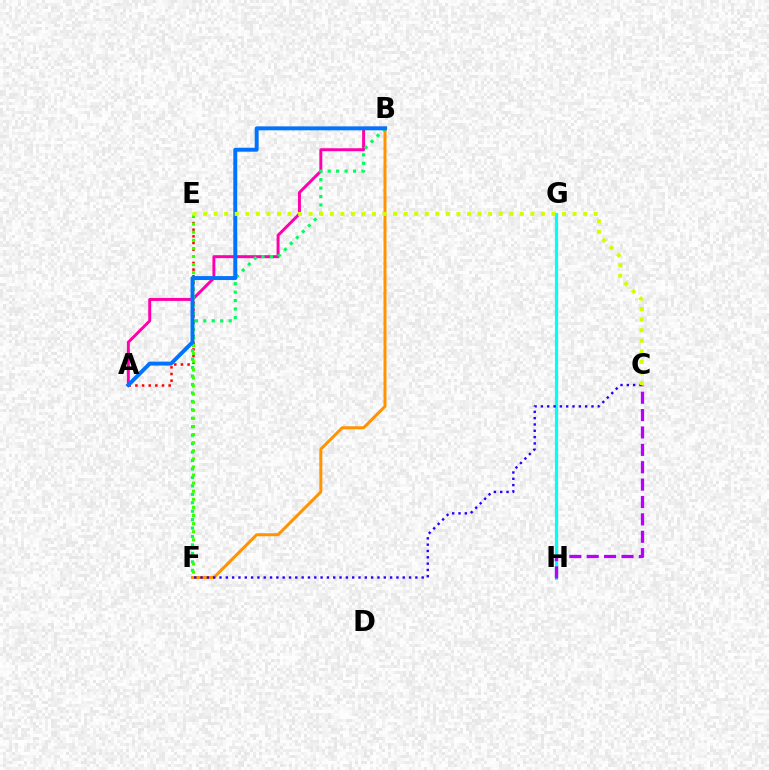{('B', 'F'): [{'color': '#ff9400', 'line_style': 'solid', 'thickness': 2.16}, {'color': '#00ff5c', 'line_style': 'dotted', 'thickness': 2.29}], ('G', 'H'): [{'color': '#00fff6', 'line_style': 'solid', 'thickness': 2.31}], ('C', 'F'): [{'color': '#2500ff', 'line_style': 'dotted', 'thickness': 1.72}], ('A', 'E'): [{'color': '#ff0000', 'line_style': 'dotted', 'thickness': 1.81}], ('A', 'B'): [{'color': '#ff00ac', 'line_style': 'solid', 'thickness': 2.13}, {'color': '#0074ff', 'line_style': 'solid', 'thickness': 2.83}], ('C', 'H'): [{'color': '#b900ff', 'line_style': 'dashed', 'thickness': 2.36}], ('E', 'F'): [{'color': '#3dff00', 'line_style': 'dotted', 'thickness': 2.2}], ('C', 'E'): [{'color': '#d1ff00', 'line_style': 'dotted', 'thickness': 2.87}]}